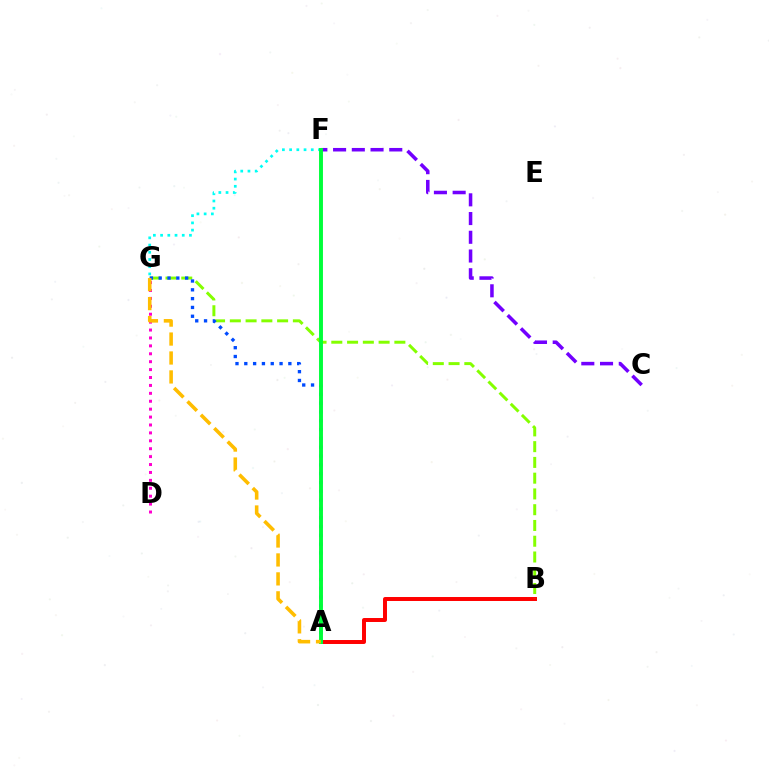{('A', 'B'): [{'color': '#ff0000', 'line_style': 'solid', 'thickness': 2.86}], ('C', 'F'): [{'color': '#7200ff', 'line_style': 'dashed', 'thickness': 2.54}], ('F', 'G'): [{'color': '#00fff6', 'line_style': 'dotted', 'thickness': 1.96}], ('B', 'G'): [{'color': '#84ff00', 'line_style': 'dashed', 'thickness': 2.14}], ('A', 'G'): [{'color': '#004bff', 'line_style': 'dotted', 'thickness': 2.39}, {'color': '#ffbd00', 'line_style': 'dashed', 'thickness': 2.57}], ('A', 'F'): [{'color': '#00ff39', 'line_style': 'solid', 'thickness': 2.82}], ('D', 'G'): [{'color': '#ff00cf', 'line_style': 'dotted', 'thickness': 2.15}]}